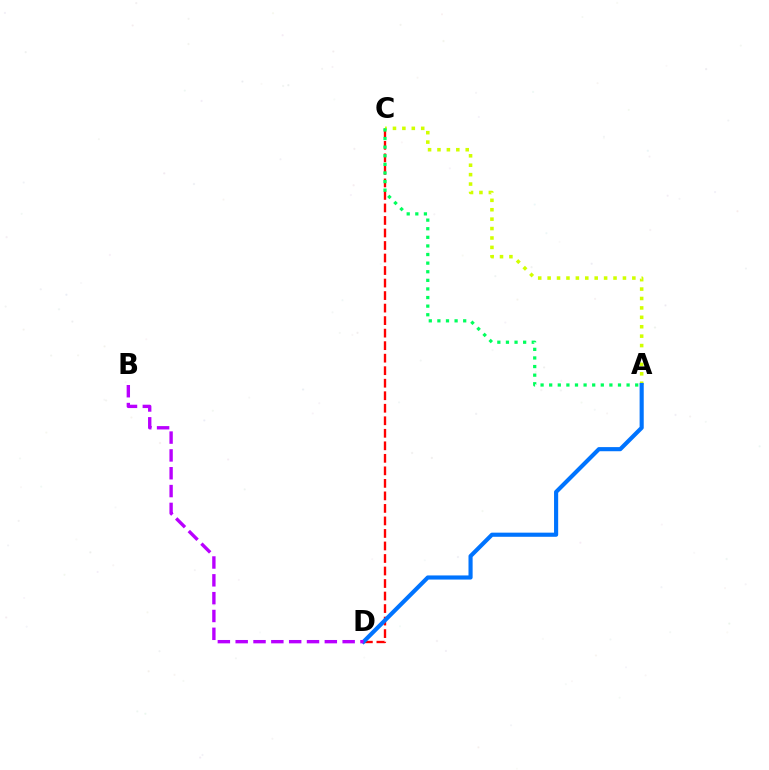{('C', 'D'): [{'color': '#ff0000', 'line_style': 'dashed', 'thickness': 1.7}], ('A', 'C'): [{'color': '#d1ff00', 'line_style': 'dotted', 'thickness': 2.56}, {'color': '#00ff5c', 'line_style': 'dotted', 'thickness': 2.34}], ('A', 'D'): [{'color': '#0074ff', 'line_style': 'solid', 'thickness': 2.97}], ('B', 'D'): [{'color': '#b900ff', 'line_style': 'dashed', 'thickness': 2.42}]}